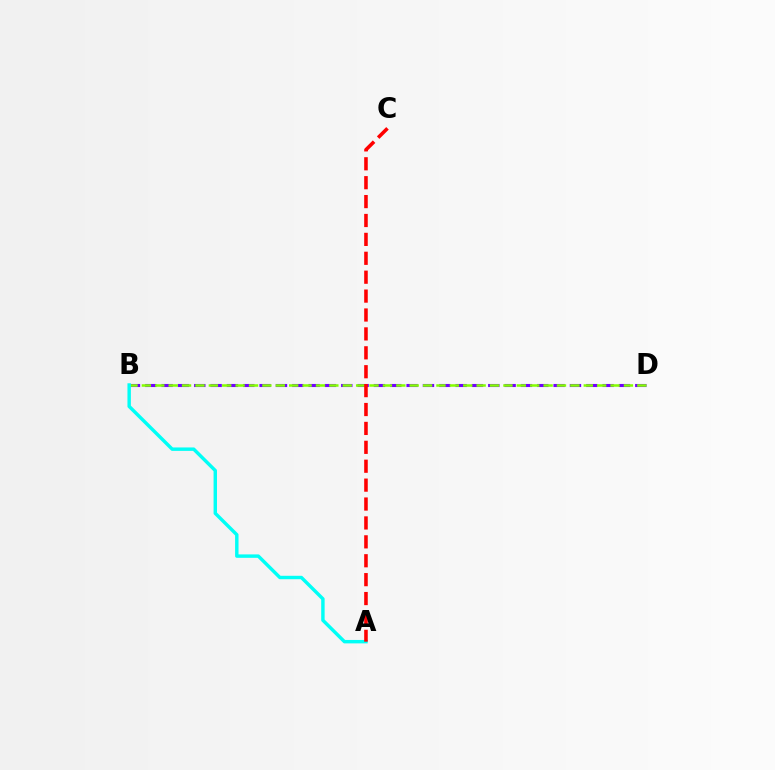{('B', 'D'): [{'color': '#7200ff', 'line_style': 'dashed', 'thickness': 2.22}, {'color': '#84ff00', 'line_style': 'dashed', 'thickness': 1.82}], ('A', 'B'): [{'color': '#00fff6', 'line_style': 'solid', 'thickness': 2.47}], ('A', 'C'): [{'color': '#ff0000', 'line_style': 'dashed', 'thickness': 2.57}]}